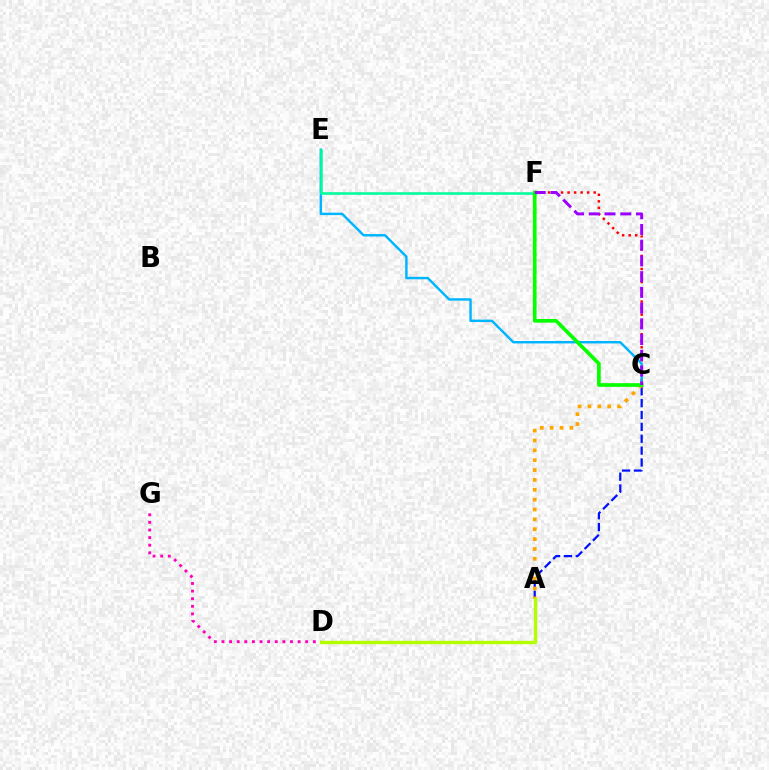{('C', 'F'): [{'color': '#ff0000', 'line_style': 'dotted', 'thickness': 1.77}, {'color': '#08ff00', 'line_style': 'solid', 'thickness': 2.65}, {'color': '#9b00ff', 'line_style': 'dashed', 'thickness': 2.14}], ('D', 'G'): [{'color': '#ff00bd', 'line_style': 'dotted', 'thickness': 2.07}], ('A', 'C'): [{'color': '#0010ff', 'line_style': 'dashed', 'thickness': 1.61}, {'color': '#ffa500', 'line_style': 'dotted', 'thickness': 2.68}], ('C', 'E'): [{'color': '#00b5ff', 'line_style': 'solid', 'thickness': 1.76}], ('E', 'F'): [{'color': '#00ff9d', 'line_style': 'solid', 'thickness': 1.86}], ('A', 'D'): [{'color': '#b3ff00', 'line_style': 'solid', 'thickness': 2.44}]}